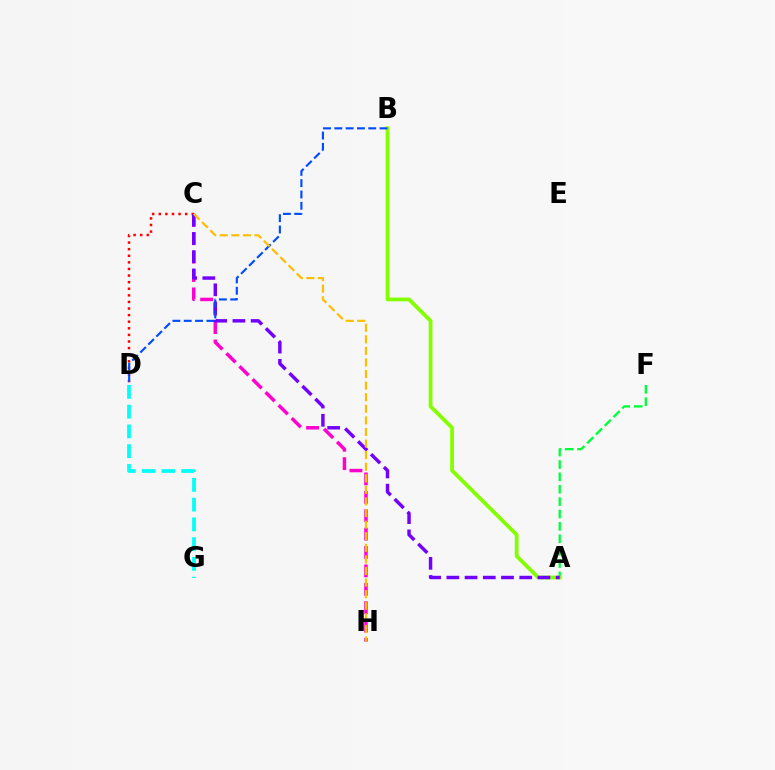{('C', 'H'): [{'color': '#ff00cf', 'line_style': 'dashed', 'thickness': 2.5}, {'color': '#ffbd00', 'line_style': 'dashed', 'thickness': 1.57}], ('C', 'D'): [{'color': '#ff0000', 'line_style': 'dotted', 'thickness': 1.79}], ('A', 'F'): [{'color': '#00ff39', 'line_style': 'dashed', 'thickness': 1.68}], ('A', 'B'): [{'color': '#84ff00', 'line_style': 'solid', 'thickness': 2.73}], ('A', 'C'): [{'color': '#7200ff', 'line_style': 'dashed', 'thickness': 2.48}], ('D', 'G'): [{'color': '#00fff6', 'line_style': 'dashed', 'thickness': 2.68}], ('B', 'D'): [{'color': '#004bff', 'line_style': 'dashed', 'thickness': 1.54}]}